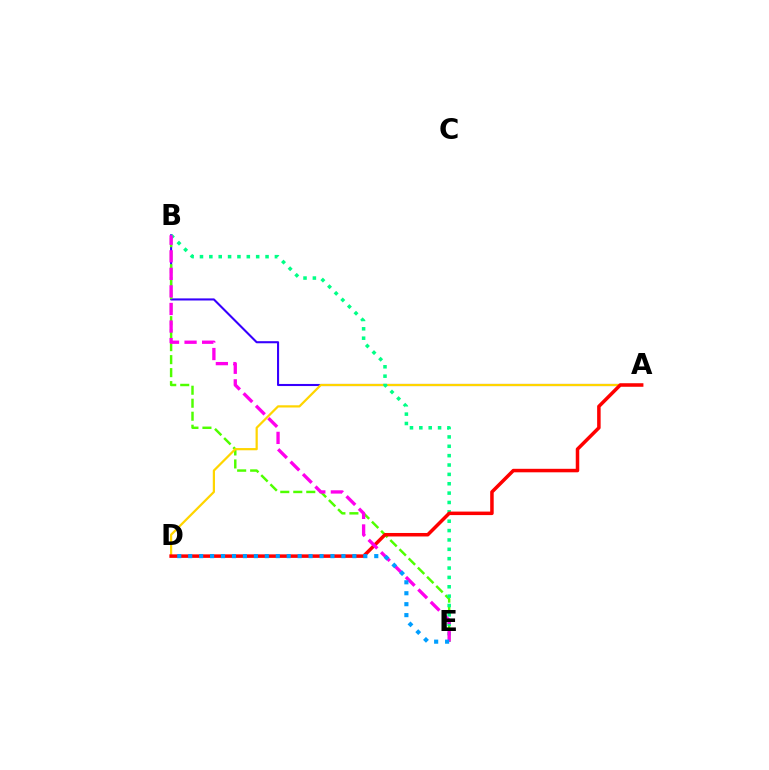{('A', 'B'): [{'color': '#3700ff', 'line_style': 'solid', 'thickness': 1.51}], ('B', 'E'): [{'color': '#4fff00', 'line_style': 'dashed', 'thickness': 1.77}, {'color': '#00ff86', 'line_style': 'dotted', 'thickness': 2.54}, {'color': '#ff00ed', 'line_style': 'dashed', 'thickness': 2.39}], ('A', 'D'): [{'color': '#ffd500', 'line_style': 'solid', 'thickness': 1.6}, {'color': '#ff0000', 'line_style': 'solid', 'thickness': 2.52}], ('D', 'E'): [{'color': '#009eff', 'line_style': 'dotted', 'thickness': 2.97}]}